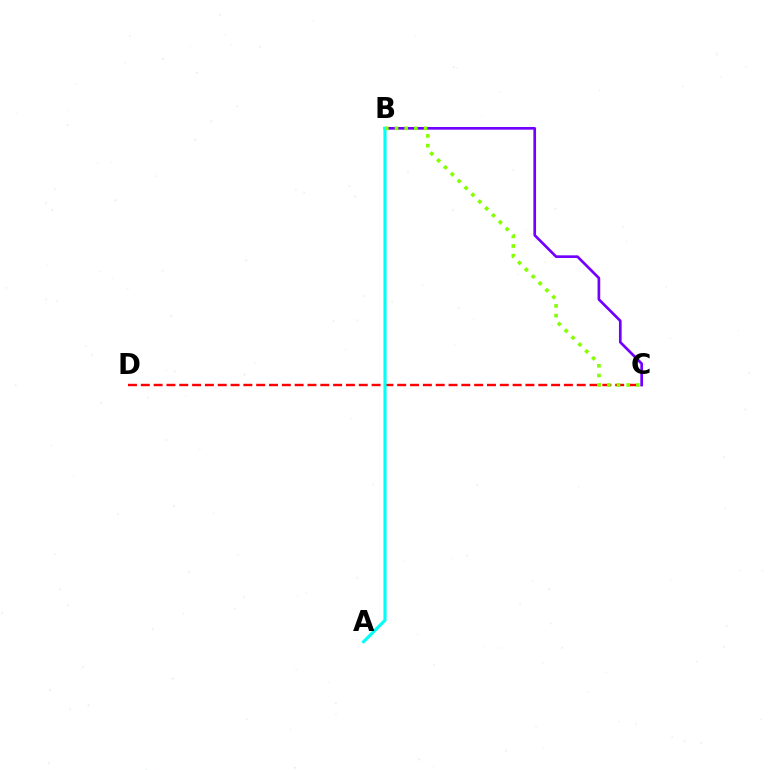{('C', 'D'): [{'color': '#ff0000', 'line_style': 'dashed', 'thickness': 1.74}], ('B', 'C'): [{'color': '#7200ff', 'line_style': 'solid', 'thickness': 1.93}, {'color': '#84ff00', 'line_style': 'dotted', 'thickness': 2.64}], ('A', 'B'): [{'color': '#00fff6', 'line_style': 'solid', 'thickness': 2.26}]}